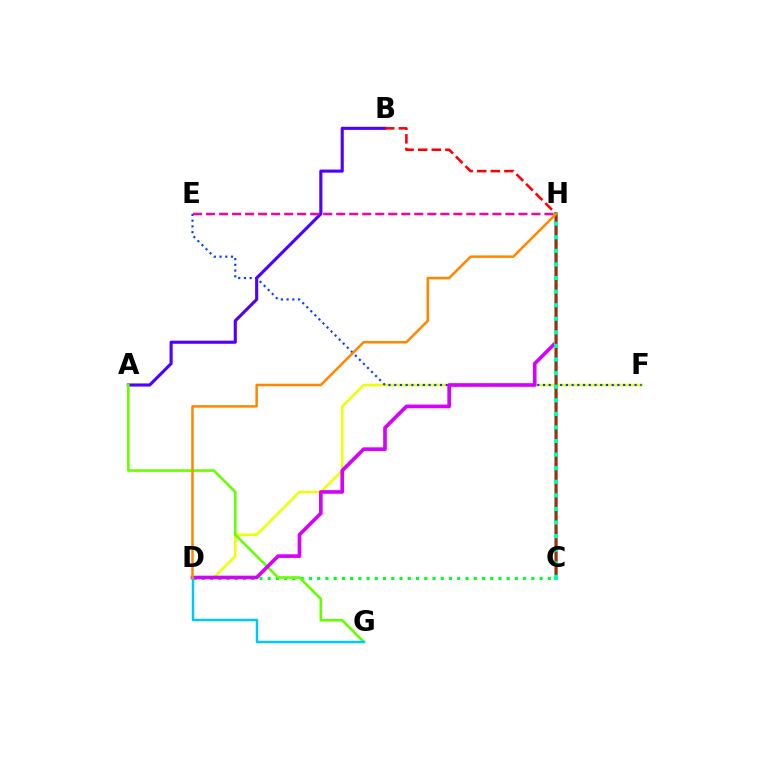{('C', 'D'): [{'color': '#00ff27', 'line_style': 'dotted', 'thickness': 2.24}], ('D', 'F'): [{'color': '#eeff00', 'line_style': 'solid', 'thickness': 1.83}], ('E', 'F'): [{'color': '#003fff', 'line_style': 'dotted', 'thickness': 1.55}], ('A', 'B'): [{'color': '#4f00ff', 'line_style': 'solid', 'thickness': 2.24}], ('A', 'G'): [{'color': '#66ff00', 'line_style': 'solid', 'thickness': 1.88}], ('D', 'H'): [{'color': '#d600ff', 'line_style': 'solid', 'thickness': 2.63}, {'color': '#ff8800', 'line_style': 'solid', 'thickness': 1.83}], ('C', 'H'): [{'color': '#00ffaf', 'line_style': 'solid', 'thickness': 2.85}], ('D', 'G'): [{'color': '#00c7ff', 'line_style': 'solid', 'thickness': 1.78}], ('B', 'C'): [{'color': '#ff0000', 'line_style': 'dashed', 'thickness': 1.85}], ('E', 'H'): [{'color': '#ff00a0', 'line_style': 'dashed', 'thickness': 1.77}]}